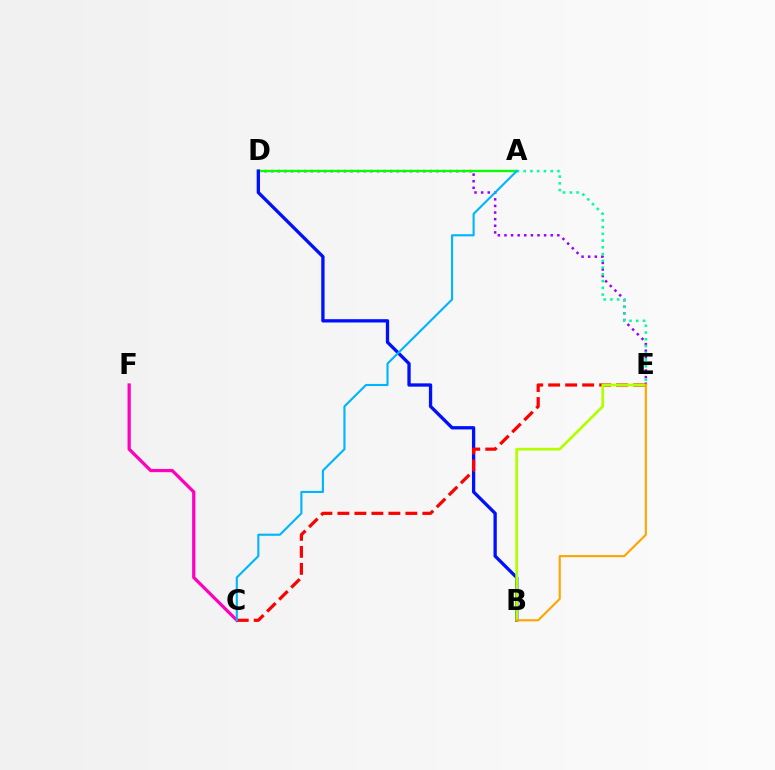{('D', 'E'): [{'color': '#9b00ff', 'line_style': 'dotted', 'thickness': 1.8}], ('C', 'F'): [{'color': '#ff00bd', 'line_style': 'solid', 'thickness': 2.33}], ('A', 'D'): [{'color': '#08ff00', 'line_style': 'solid', 'thickness': 1.69}], ('A', 'E'): [{'color': '#00ff9d', 'line_style': 'dotted', 'thickness': 1.83}], ('B', 'D'): [{'color': '#0010ff', 'line_style': 'solid', 'thickness': 2.38}], ('C', 'E'): [{'color': '#ff0000', 'line_style': 'dashed', 'thickness': 2.31}], ('A', 'C'): [{'color': '#00b5ff', 'line_style': 'solid', 'thickness': 1.53}], ('B', 'E'): [{'color': '#b3ff00', 'line_style': 'solid', 'thickness': 1.96}, {'color': '#ffa500', 'line_style': 'solid', 'thickness': 1.53}]}